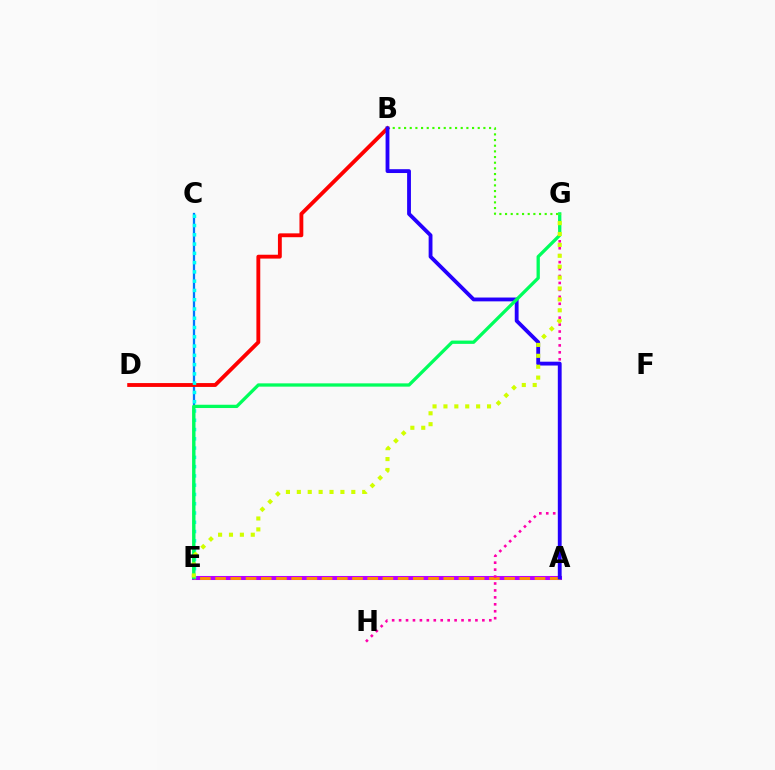{('C', 'E'): [{'color': '#0074ff', 'line_style': 'solid', 'thickness': 1.64}, {'color': '#00fff6', 'line_style': 'dotted', 'thickness': 2.52}], ('B', 'D'): [{'color': '#ff0000', 'line_style': 'solid', 'thickness': 2.78}], ('A', 'E'): [{'color': '#b900ff', 'line_style': 'solid', 'thickness': 2.92}, {'color': '#ff9400', 'line_style': 'dashed', 'thickness': 2.07}], ('B', 'G'): [{'color': '#3dff00', 'line_style': 'dotted', 'thickness': 1.54}], ('G', 'H'): [{'color': '#ff00ac', 'line_style': 'dotted', 'thickness': 1.89}], ('A', 'B'): [{'color': '#2500ff', 'line_style': 'solid', 'thickness': 2.76}], ('E', 'G'): [{'color': '#00ff5c', 'line_style': 'solid', 'thickness': 2.37}, {'color': '#d1ff00', 'line_style': 'dotted', 'thickness': 2.96}]}